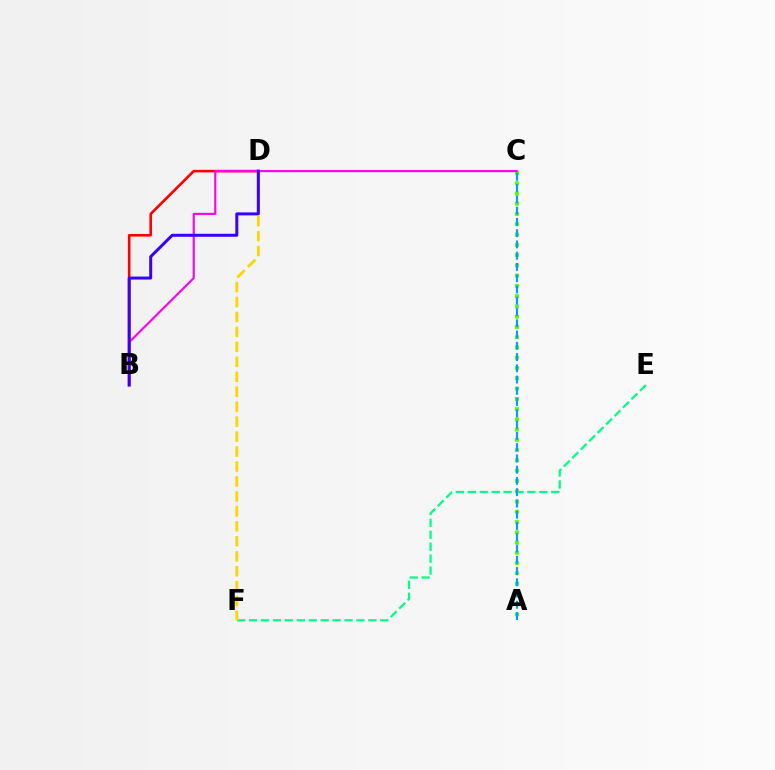{('B', 'D'): [{'color': '#ff0000', 'line_style': 'solid', 'thickness': 1.87}, {'color': '#3700ff', 'line_style': 'solid', 'thickness': 2.16}], ('E', 'F'): [{'color': '#00ff86', 'line_style': 'dashed', 'thickness': 1.62}], ('D', 'F'): [{'color': '#ffd500', 'line_style': 'dashed', 'thickness': 2.03}], ('A', 'C'): [{'color': '#4fff00', 'line_style': 'dotted', 'thickness': 2.79}, {'color': '#009eff', 'line_style': 'dashed', 'thickness': 1.53}], ('B', 'C'): [{'color': '#ff00ed', 'line_style': 'solid', 'thickness': 1.53}]}